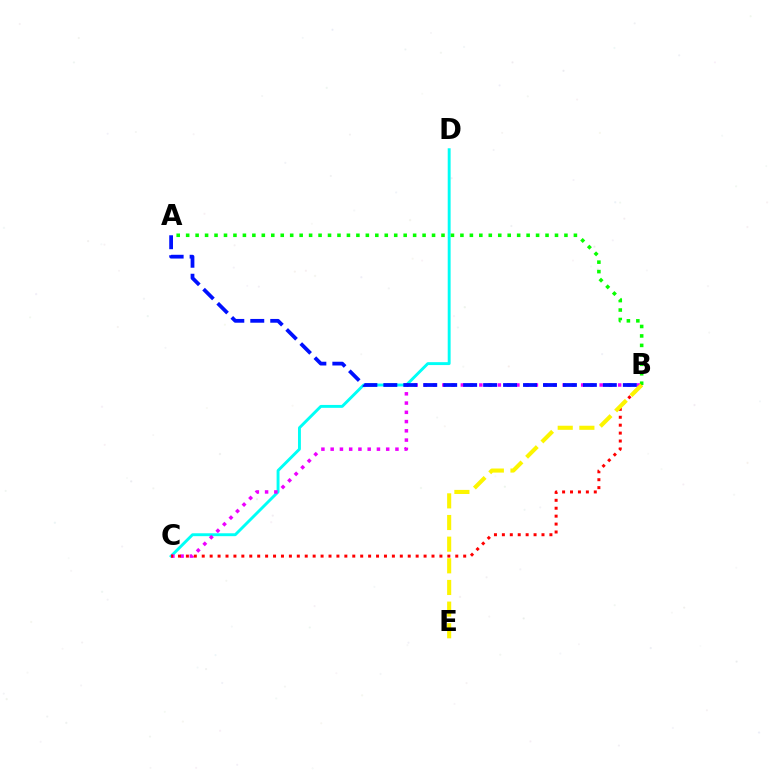{('C', 'D'): [{'color': '#00fff6', 'line_style': 'solid', 'thickness': 2.09}], ('A', 'B'): [{'color': '#08ff00', 'line_style': 'dotted', 'thickness': 2.57}, {'color': '#0010ff', 'line_style': 'dashed', 'thickness': 2.71}], ('B', 'C'): [{'color': '#ee00ff', 'line_style': 'dotted', 'thickness': 2.51}, {'color': '#ff0000', 'line_style': 'dotted', 'thickness': 2.15}], ('B', 'E'): [{'color': '#fcf500', 'line_style': 'dashed', 'thickness': 2.94}]}